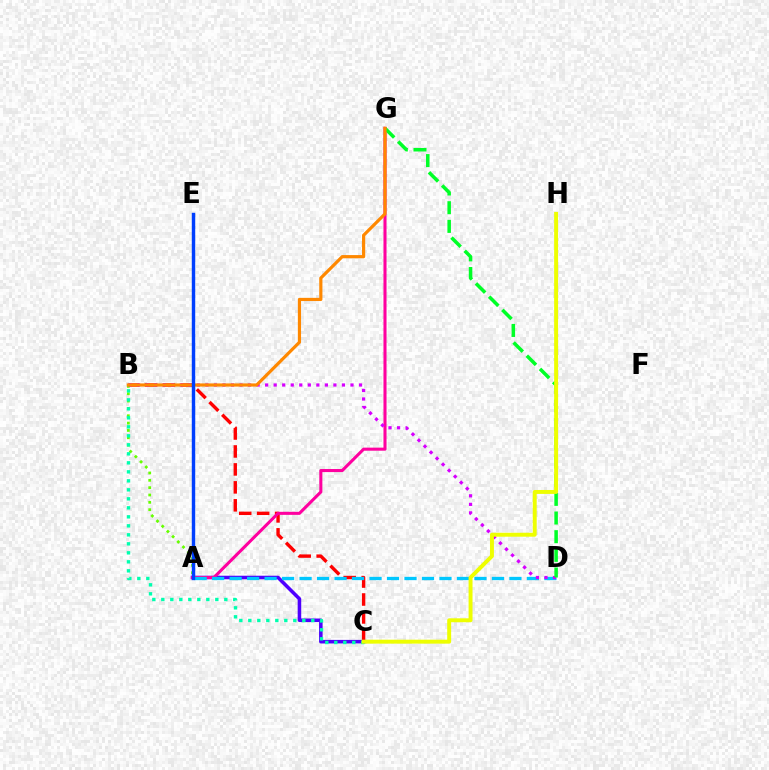{('B', 'C'): [{'color': '#ff0000', 'line_style': 'dashed', 'thickness': 2.44}, {'color': '#00ffaf', 'line_style': 'dotted', 'thickness': 2.45}], ('A', 'C'): [{'color': '#4f00ff', 'line_style': 'solid', 'thickness': 2.55}], ('A', 'B'): [{'color': '#66ff00', 'line_style': 'dotted', 'thickness': 1.99}], ('A', 'G'): [{'color': '#ff00a0', 'line_style': 'solid', 'thickness': 2.21}], ('A', 'D'): [{'color': '#00c7ff', 'line_style': 'dashed', 'thickness': 2.38}], ('B', 'D'): [{'color': '#d600ff', 'line_style': 'dotted', 'thickness': 2.32}], ('D', 'G'): [{'color': '#00ff27', 'line_style': 'dashed', 'thickness': 2.54}], ('B', 'G'): [{'color': '#ff8800', 'line_style': 'solid', 'thickness': 2.29}], ('C', 'H'): [{'color': '#eeff00', 'line_style': 'solid', 'thickness': 2.83}], ('A', 'E'): [{'color': '#003fff', 'line_style': 'solid', 'thickness': 2.46}]}